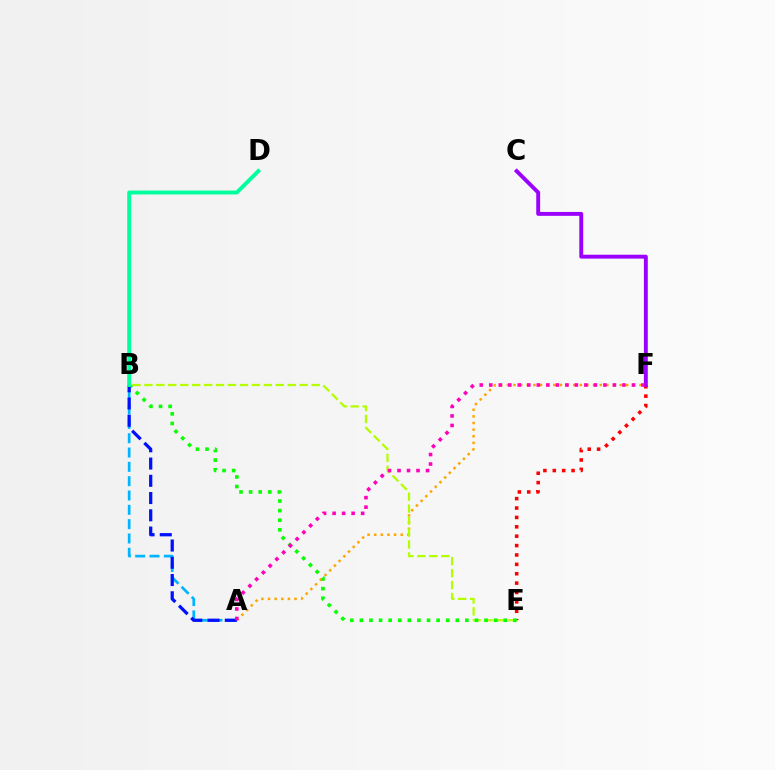{('A', 'B'): [{'color': '#00b5ff', 'line_style': 'dashed', 'thickness': 1.95}, {'color': '#0010ff', 'line_style': 'dashed', 'thickness': 2.34}], ('E', 'F'): [{'color': '#ff0000', 'line_style': 'dotted', 'thickness': 2.55}], ('C', 'F'): [{'color': '#9b00ff', 'line_style': 'solid', 'thickness': 2.81}], ('A', 'F'): [{'color': '#ffa500', 'line_style': 'dotted', 'thickness': 1.8}, {'color': '#ff00bd', 'line_style': 'dotted', 'thickness': 2.58}], ('B', 'E'): [{'color': '#b3ff00', 'line_style': 'dashed', 'thickness': 1.62}, {'color': '#08ff00', 'line_style': 'dotted', 'thickness': 2.61}], ('B', 'D'): [{'color': '#00ff9d', 'line_style': 'solid', 'thickness': 2.82}]}